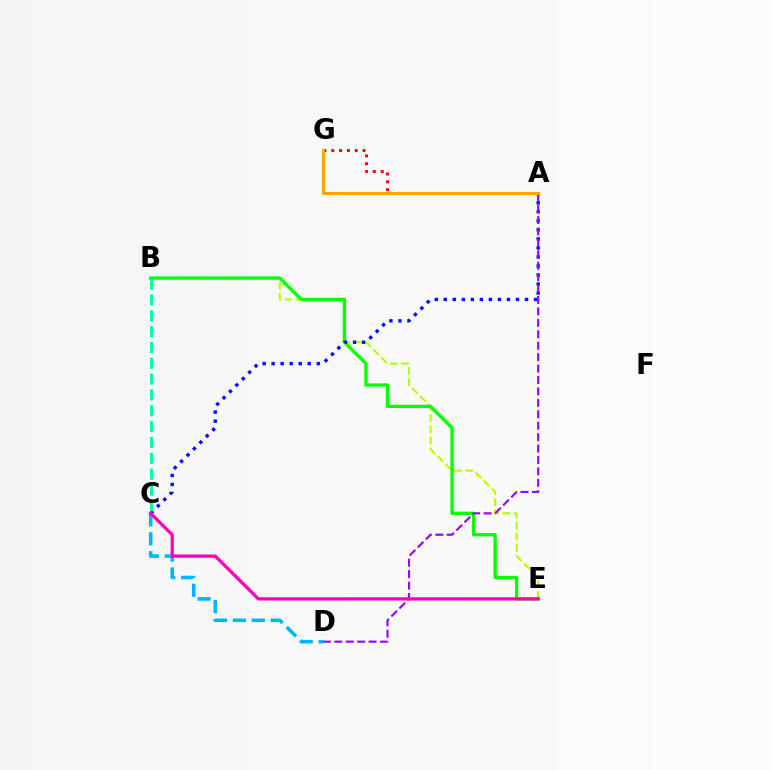{('C', 'D'): [{'color': '#00b5ff', 'line_style': 'dashed', 'thickness': 2.57}], ('B', 'E'): [{'color': '#b3ff00', 'line_style': 'dashed', 'thickness': 1.52}, {'color': '#08ff00', 'line_style': 'solid', 'thickness': 2.41}], ('A', 'G'): [{'color': '#ff0000', 'line_style': 'dotted', 'thickness': 2.12}, {'color': '#ffa500', 'line_style': 'solid', 'thickness': 2.25}], ('A', 'C'): [{'color': '#0010ff', 'line_style': 'dotted', 'thickness': 2.45}], ('B', 'C'): [{'color': '#00ff9d', 'line_style': 'dashed', 'thickness': 2.15}], ('A', 'D'): [{'color': '#9b00ff', 'line_style': 'dashed', 'thickness': 1.55}], ('C', 'E'): [{'color': '#ff00bd', 'line_style': 'solid', 'thickness': 2.35}]}